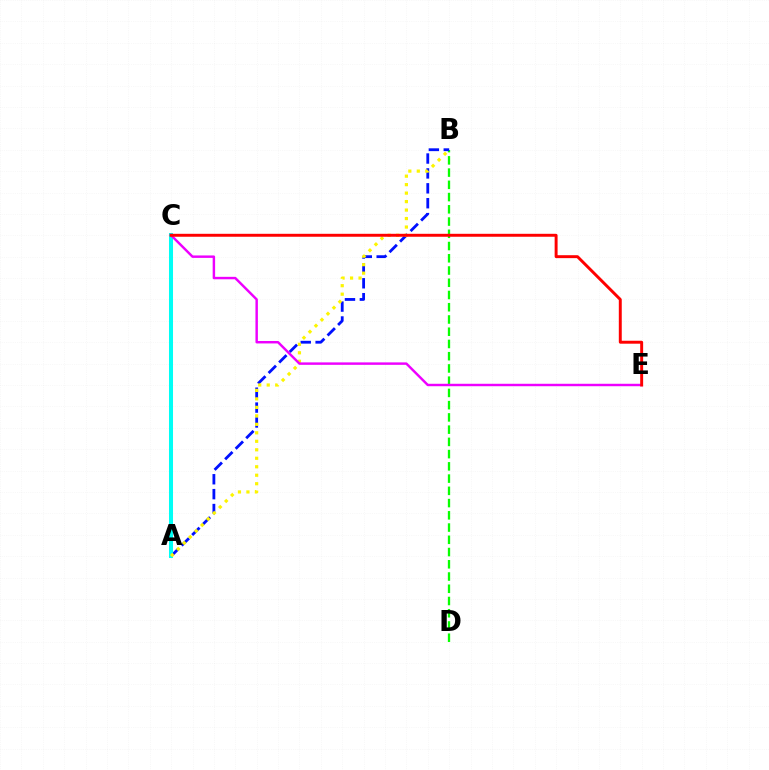{('B', 'D'): [{'color': '#08ff00', 'line_style': 'dashed', 'thickness': 1.66}], ('A', 'B'): [{'color': '#0010ff', 'line_style': 'dashed', 'thickness': 2.02}, {'color': '#fcf500', 'line_style': 'dotted', 'thickness': 2.3}], ('A', 'C'): [{'color': '#00fff6', 'line_style': 'solid', 'thickness': 2.9}], ('C', 'E'): [{'color': '#ee00ff', 'line_style': 'solid', 'thickness': 1.76}, {'color': '#ff0000', 'line_style': 'solid', 'thickness': 2.12}]}